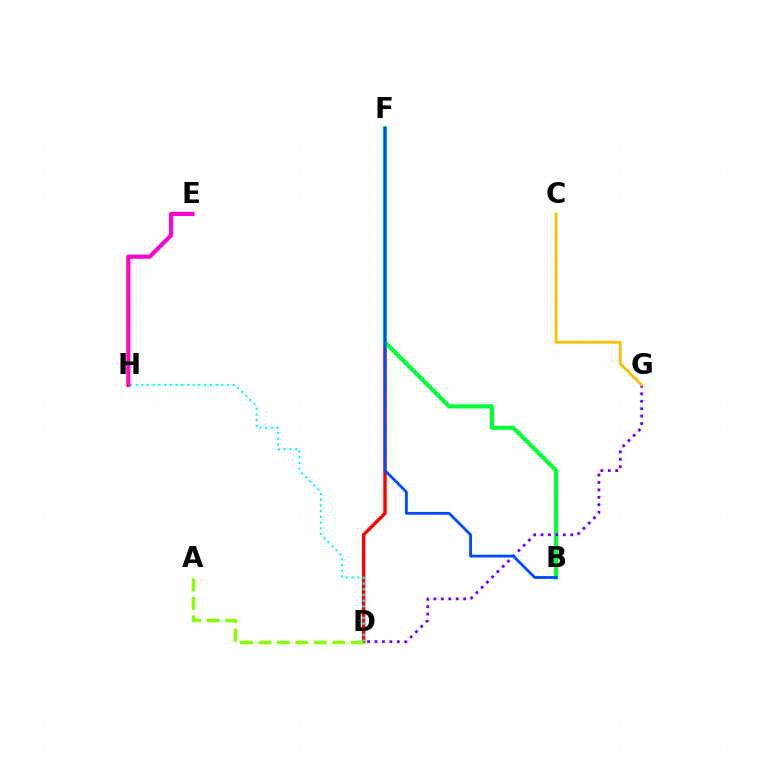{('D', 'F'): [{'color': '#ff0000', 'line_style': 'solid', 'thickness': 2.44}], ('D', 'H'): [{'color': '#00fff6', 'line_style': 'dotted', 'thickness': 1.55}], ('E', 'H'): [{'color': '#ff00cf', 'line_style': 'solid', 'thickness': 2.97}], ('B', 'F'): [{'color': '#00ff39', 'line_style': 'solid', 'thickness': 3.0}, {'color': '#004bff', 'line_style': 'solid', 'thickness': 2.03}], ('A', 'D'): [{'color': '#84ff00', 'line_style': 'dashed', 'thickness': 2.5}], ('D', 'G'): [{'color': '#7200ff', 'line_style': 'dotted', 'thickness': 2.02}], ('C', 'G'): [{'color': '#ffbd00', 'line_style': 'solid', 'thickness': 2.01}]}